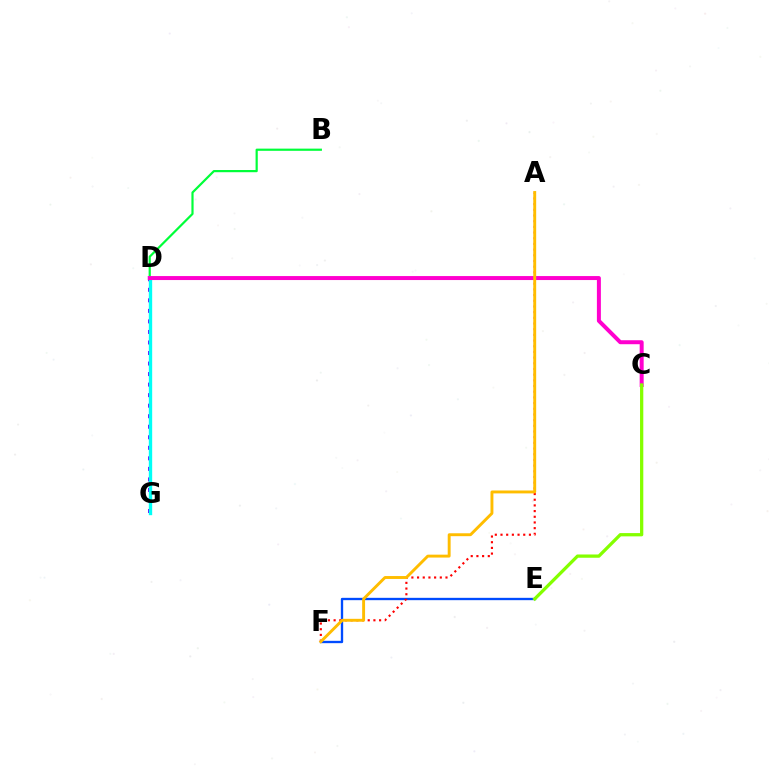{('D', 'G'): [{'color': '#7200ff', 'line_style': 'dotted', 'thickness': 2.86}, {'color': '#00fff6', 'line_style': 'solid', 'thickness': 2.41}], ('E', 'F'): [{'color': '#004bff', 'line_style': 'solid', 'thickness': 1.68}], ('B', 'D'): [{'color': '#00ff39', 'line_style': 'solid', 'thickness': 1.58}], ('A', 'F'): [{'color': '#ff0000', 'line_style': 'dotted', 'thickness': 1.54}, {'color': '#ffbd00', 'line_style': 'solid', 'thickness': 2.09}], ('C', 'D'): [{'color': '#ff00cf', 'line_style': 'solid', 'thickness': 2.87}], ('C', 'E'): [{'color': '#84ff00', 'line_style': 'solid', 'thickness': 2.35}]}